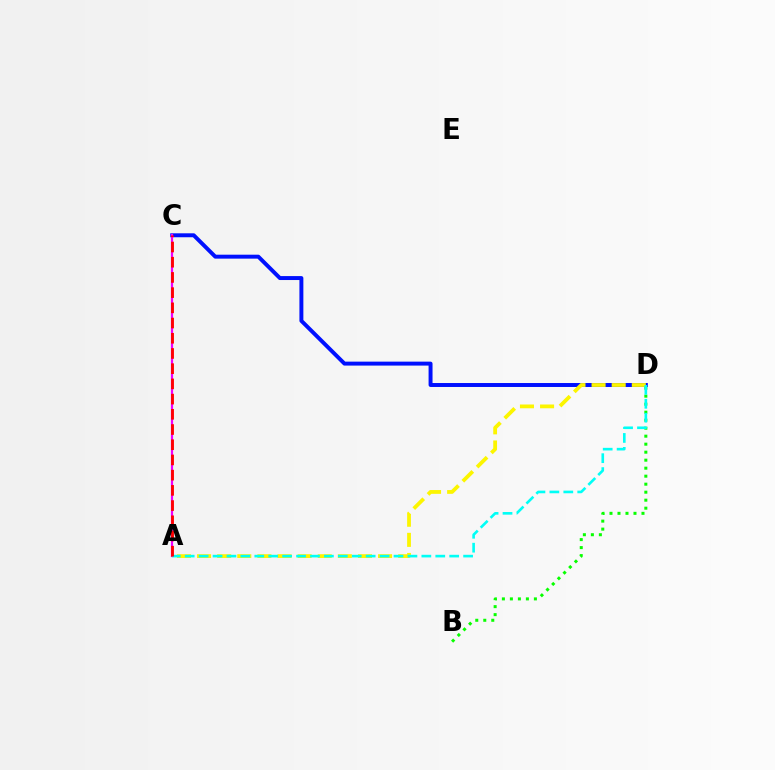{('C', 'D'): [{'color': '#0010ff', 'line_style': 'solid', 'thickness': 2.84}], ('A', 'D'): [{'color': '#fcf500', 'line_style': 'dashed', 'thickness': 2.73}, {'color': '#00fff6', 'line_style': 'dashed', 'thickness': 1.89}], ('A', 'C'): [{'color': '#ee00ff', 'line_style': 'solid', 'thickness': 1.58}, {'color': '#ff0000', 'line_style': 'dashed', 'thickness': 2.07}], ('B', 'D'): [{'color': '#08ff00', 'line_style': 'dotted', 'thickness': 2.17}]}